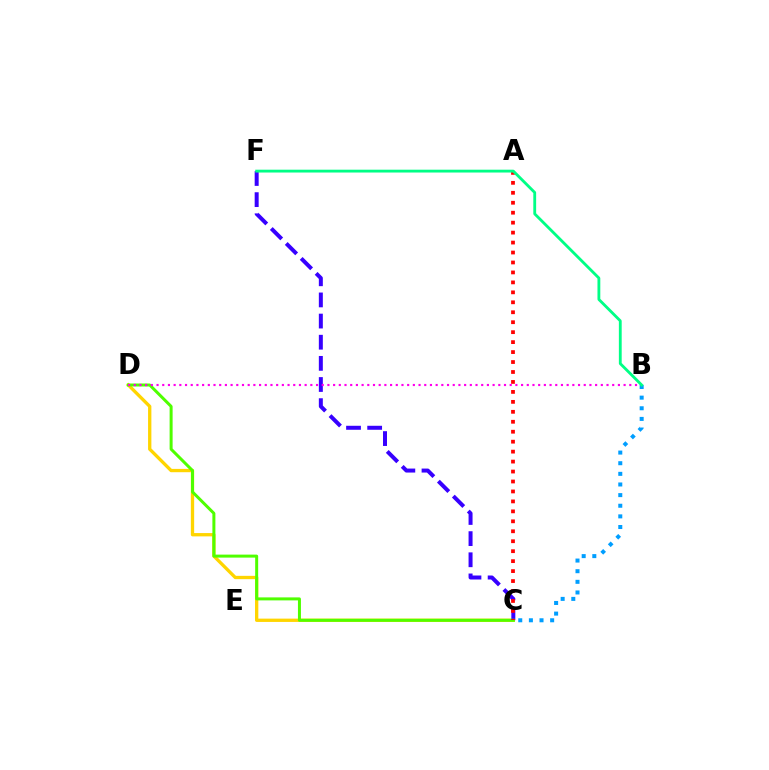{('C', 'D'): [{'color': '#ffd500', 'line_style': 'solid', 'thickness': 2.39}, {'color': '#4fff00', 'line_style': 'solid', 'thickness': 2.16}], ('C', 'F'): [{'color': '#3700ff', 'line_style': 'dashed', 'thickness': 2.87}], ('A', 'C'): [{'color': '#ff0000', 'line_style': 'dotted', 'thickness': 2.7}], ('B', 'D'): [{'color': '#ff00ed', 'line_style': 'dotted', 'thickness': 1.55}], ('B', 'C'): [{'color': '#009eff', 'line_style': 'dotted', 'thickness': 2.89}], ('B', 'F'): [{'color': '#00ff86', 'line_style': 'solid', 'thickness': 2.04}]}